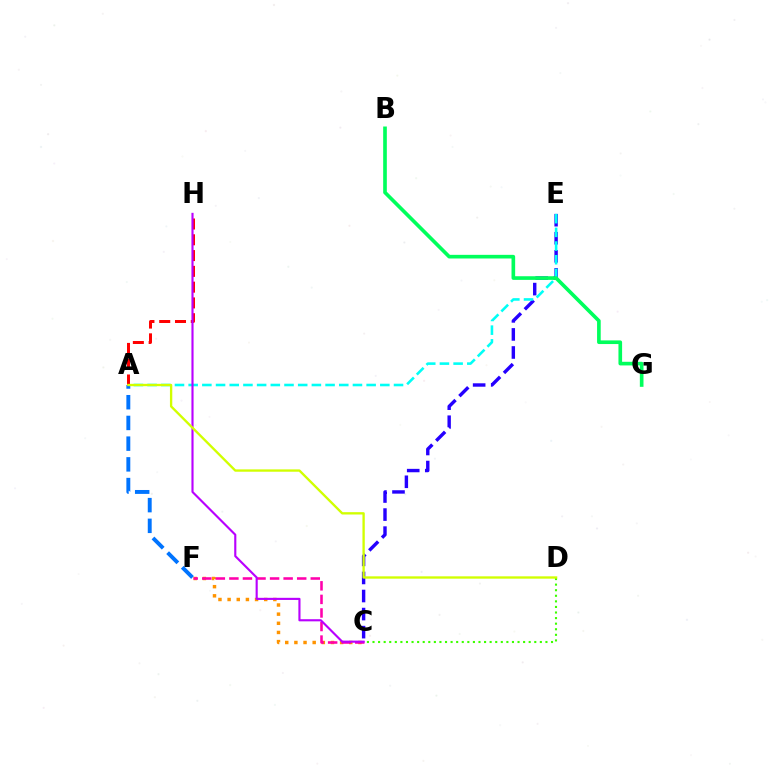{('C', 'F'): [{'color': '#ff9400', 'line_style': 'dotted', 'thickness': 2.49}, {'color': '#ff00ac', 'line_style': 'dashed', 'thickness': 1.84}], ('C', 'E'): [{'color': '#2500ff', 'line_style': 'dashed', 'thickness': 2.45}], ('A', 'E'): [{'color': '#00fff6', 'line_style': 'dashed', 'thickness': 1.86}], ('A', 'F'): [{'color': '#0074ff', 'line_style': 'dashed', 'thickness': 2.81}], ('A', 'H'): [{'color': '#ff0000', 'line_style': 'dashed', 'thickness': 2.14}], ('C', 'H'): [{'color': '#b900ff', 'line_style': 'solid', 'thickness': 1.53}], ('C', 'D'): [{'color': '#3dff00', 'line_style': 'dotted', 'thickness': 1.52}], ('B', 'G'): [{'color': '#00ff5c', 'line_style': 'solid', 'thickness': 2.63}], ('A', 'D'): [{'color': '#d1ff00', 'line_style': 'solid', 'thickness': 1.69}]}